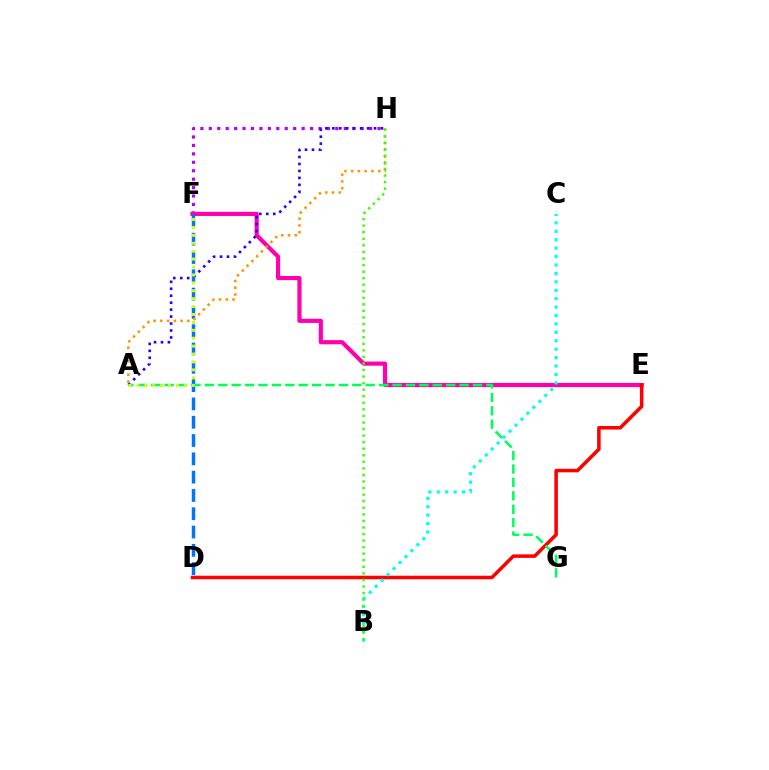{('F', 'H'): [{'color': '#b900ff', 'line_style': 'dotted', 'thickness': 2.29}], ('E', 'F'): [{'color': '#ff00ac', 'line_style': 'solid', 'thickness': 2.99}], ('A', 'H'): [{'color': '#2500ff', 'line_style': 'dotted', 'thickness': 1.89}, {'color': '#ff9400', 'line_style': 'dotted', 'thickness': 1.84}], ('D', 'F'): [{'color': '#0074ff', 'line_style': 'dashed', 'thickness': 2.49}], ('D', 'E'): [{'color': '#ff0000', 'line_style': 'solid', 'thickness': 2.54}], ('B', 'C'): [{'color': '#00fff6', 'line_style': 'dotted', 'thickness': 2.29}], ('A', 'G'): [{'color': '#00ff5c', 'line_style': 'dashed', 'thickness': 1.82}], ('B', 'H'): [{'color': '#3dff00', 'line_style': 'dotted', 'thickness': 1.78}], ('A', 'F'): [{'color': '#d1ff00', 'line_style': 'dotted', 'thickness': 2.15}]}